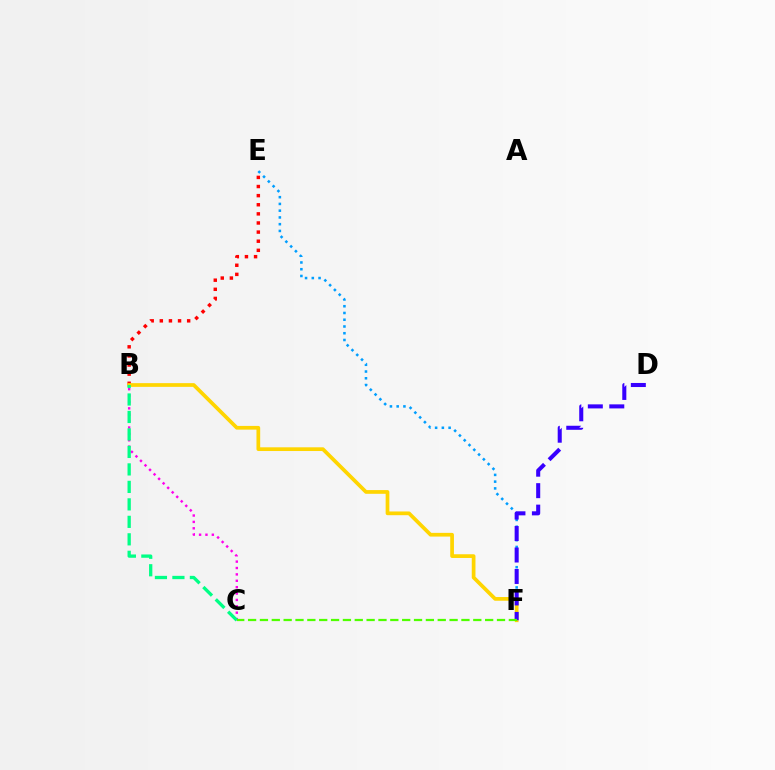{('E', 'F'): [{'color': '#009eff', 'line_style': 'dotted', 'thickness': 1.83}], ('B', 'E'): [{'color': '#ff0000', 'line_style': 'dotted', 'thickness': 2.48}], ('B', 'F'): [{'color': '#ffd500', 'line_style': 'solid', 'thickness': 2.68}], ('B', 'C'): [{'color': '#ff00ed', 'line_style': 'dotted', 'thickness': 1.73}, {'color': '#00ff86', 'line_style': 'dashed', 'thickness': 2.37}], ('D', 'F'): [{'color': '#3700ff', 'line_style': 'dashed', 'thickness': 2.92}], ('C', 'F'): [{'color': '#4fff00', 'line_style': 'dashed', 'thickness': 1.61}]}